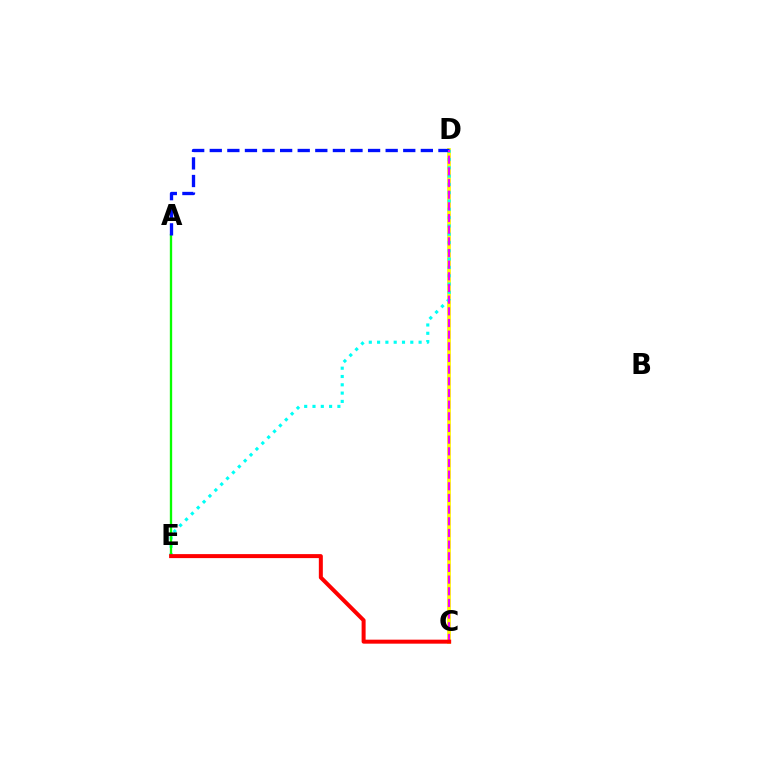{('C', 'D'): [{'color': '#fcf500', 'line_style': 'solid', 'thickness': 2.68}, {'color': '#ee00ff', 'line_style': 'dashed', 'thickness': 1.58}], ('D', 'E'): [{'color': '#00fff6', 'line_style': 'dotted', 'thickness': 2.26}], ('A', 'E'): [{'color': '#08ff00', 'line_style': 'solid', 'thickness': 1.68}], ('A', 'D'): [{'color': '#0010ff', 'line_style': 'dashed', 'thickness': 2.39}], ('C', 'E'): [{'color': '#ff0000', 'line_style': 'solid', 'thickness': 2.88}]}